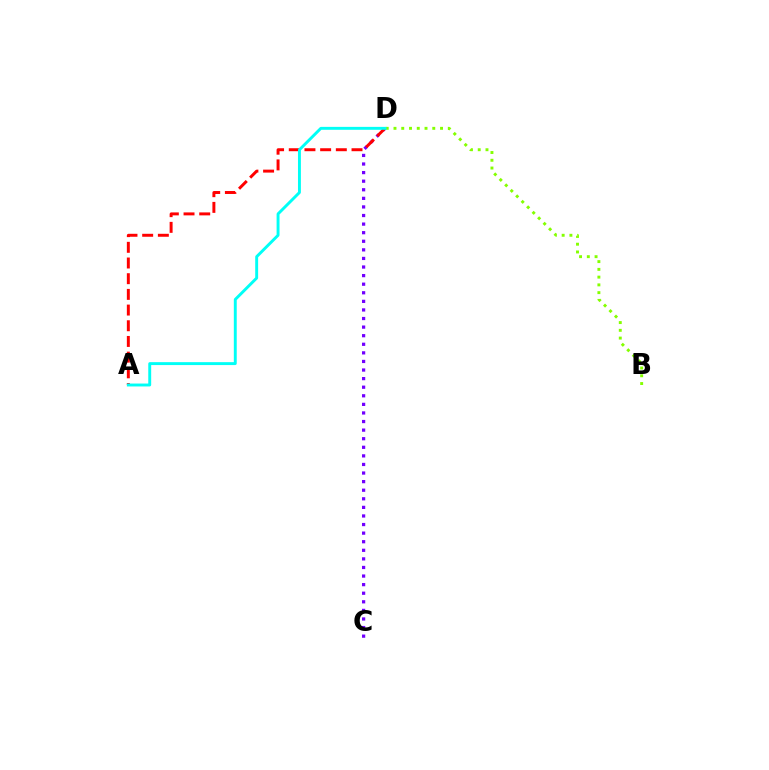{('C', 'D'): [{'color': '#7200ff', 'line_style': 'dotted', 'thickness': 2.33}], ('A', 'D'): [{'color': '#ff0000', 'line_style': 'dashed', 'thickness': 2.13}, {'color': '#00fff6', 'line_style': 'solid', 'thickness': 2.1}], ('B', 'D'): [{'color': '#84ff00', 'line_style': 'dotted', 'thickness': 2.11}]}